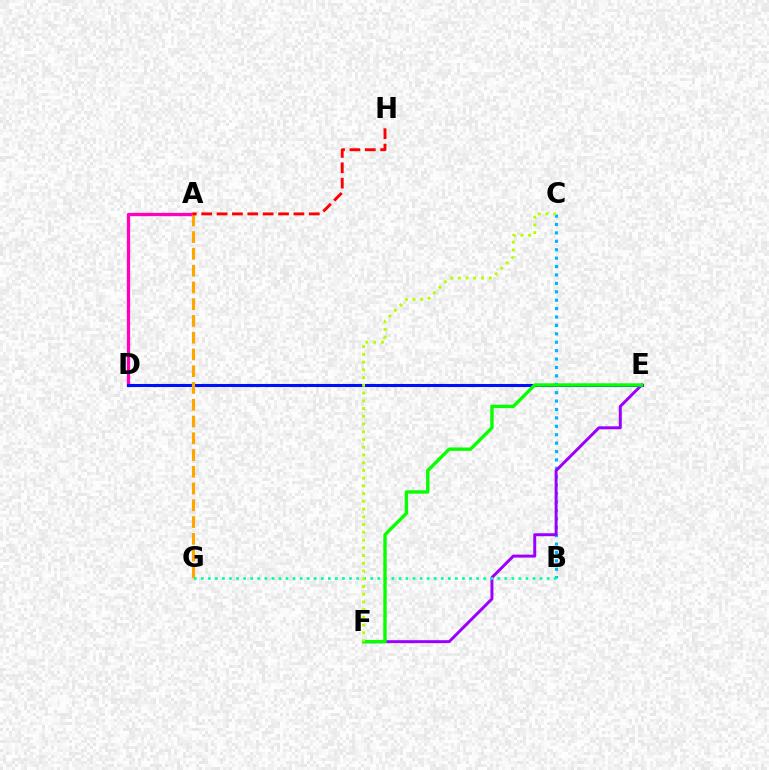{('B', 'C'): [{'color': '#00b5ff', 'line_style': 'dotted', 'thickness': 2.28}], ('A', 'D'): [{'color': '#ff00bd', 'line_style': 'solid', 'thickness': 2.37}], ('D', 'E'): [{'color': '#0010ff', 'line_style': 'solid', 'thickness': 2.21}], ('A', 'G'): [{'color': '#ffa500', 'line_style': 'dashed', 'thickness': 2.28}], ('A', 'H'): [{'color': '#ff0000', 'line_style': 'dashed', 'thickness': 2.09}], ('E', 'F'): [{'color': '#9b00ff', 'line_style': 'solid', 'thickness': 2.13}, {'color': '#08ff00', 'line_style': 'solid', 'thickness': 2.44}], ('B', 'G'): [{'color': '#00ff9d', 'line_style': 'dotted', 'thickness': 1.92}], ('C', 'F'): [{'color': '#b3ff00', 'line_style': 'dotted', 'thickness': 2.1}]}